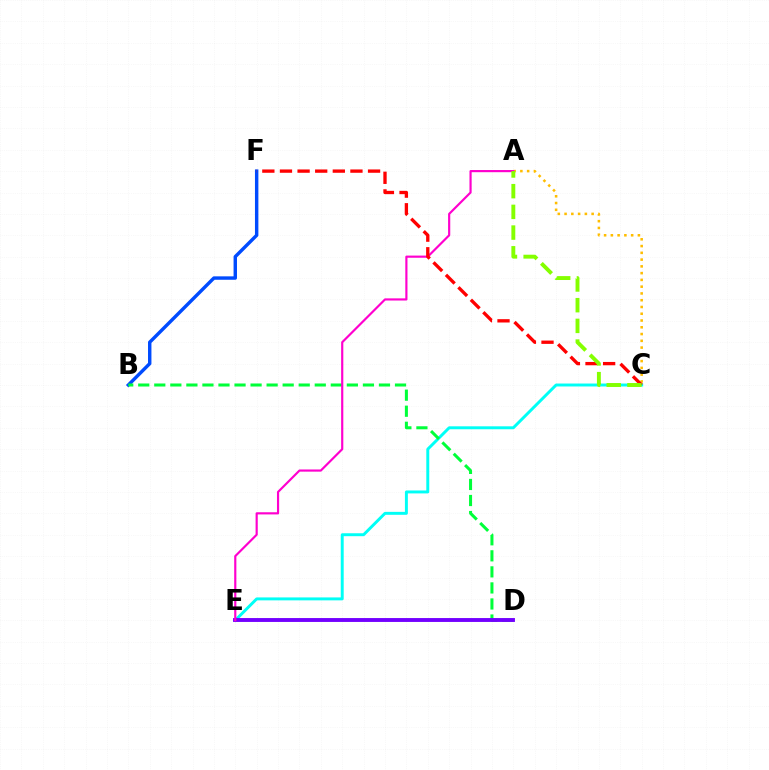{('B', 'F'): [{'color': '#004bff', 'line_style': 'solid', 'thickness': 2.46}], ('C', 'E'): [{'color': '#00fff6', 'line_style': 'solid', 'thickness': 2.12}], ('B', 'D'): [{'color': '#00ff39', 'line_style': 'dashed', 'thickness': 2.18}], ('A', 'C'): [{'color': '#ffbd00', 'line_style': 'dotted', 'thickness': 1.84}, {'color': '#84ff00', 'line_style': 'dashed', 'thickness': 2.81}], ('D', 'E'): [{'color': '#7200ff', 'line_style': 'solid', 'thickness': 2.79}], ('A', 'E'): [{'color': '#ff00cf', 'line_style': 'solid', 'thickness': 1.56}], ('C', 'F'): [{'color': '#ff0000', 'line_style': 'dashed', 'thickness': 2.39}]}